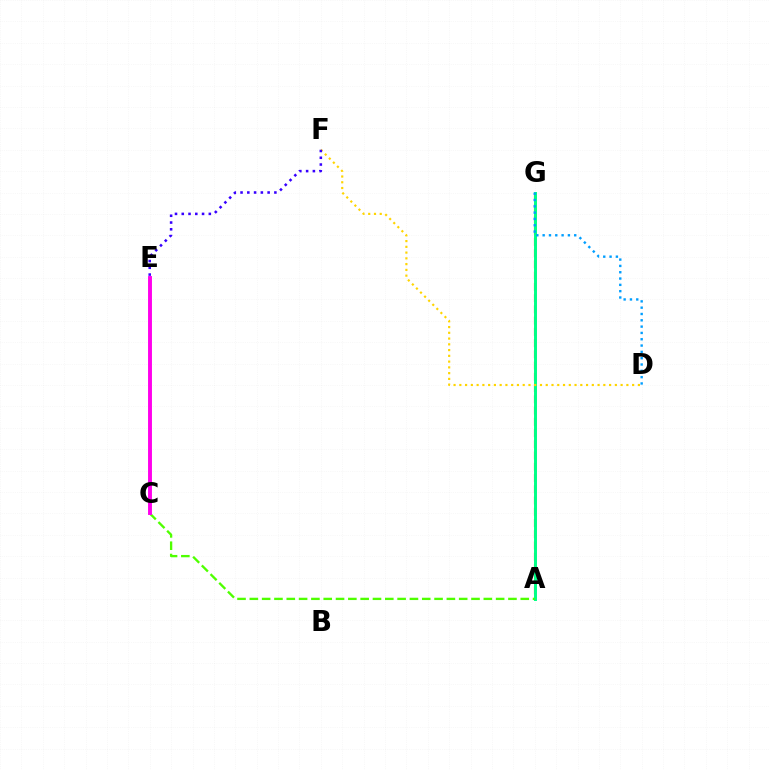{('A', 'G'): [{'color': '#ff0000', 'line_style': 'dashed', 'thickness': 1.53}, {'color': '#00ff86', 'line_style': 'solid', 'thickness': 2.13}], ('A', 'C'): [{'color': '#4fff00', 'line_style': 'dashed', 'thickness': 1.67}], ('D', 'F'): [{'color': '#ffd500', 'line_style': 'dotted', 'thickness': 1.57}], ('C', 'E'): [{'color': '#ff00ed', 'line_style': 'solid', 'thickness': 2.81}], ('E', 'F'): [{'color': '#3700ff', 'line_style': 'dotted', 'thickness': 1.84}], ('D', 'G'): [{'color': '#009eff', 'line_style': 'dotted', 'thickness': 1.72}]}